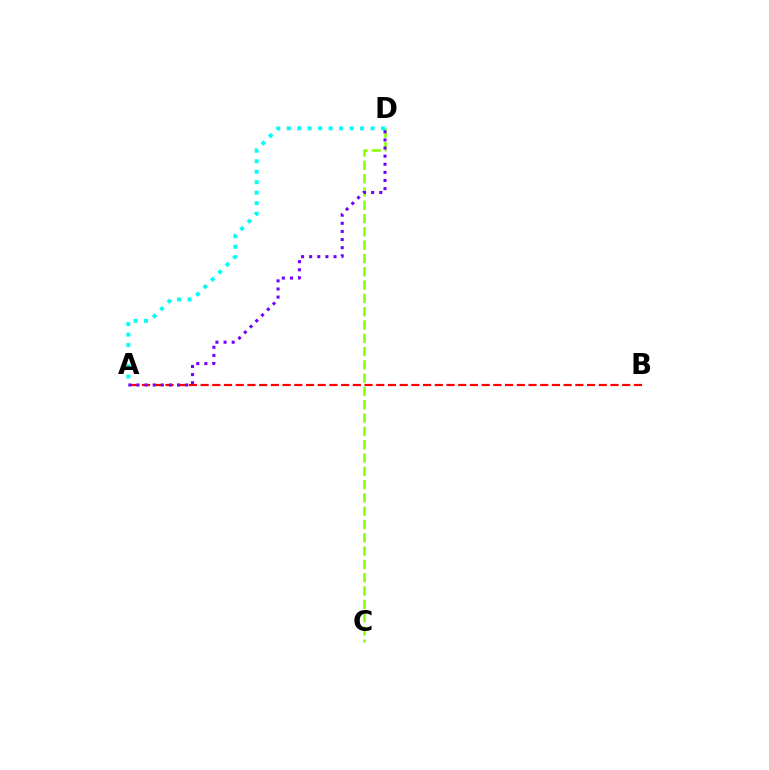{('C', 'D'): [{'color': '#84ff00', 'line_style': 'dashed', 'thickness': 1.81}], ('A', 'B'): [{'color': '#ff0000', 'line_style': 'dashed', 'thickness': 1.59}], ('A', 'D'): [{'color': '#00fff6', 'line_style': 'dotted', 'thickness': 2.85}, {'color': '#7200ff', 'line_style': 'dotted', 'thickness': 2.21}]}